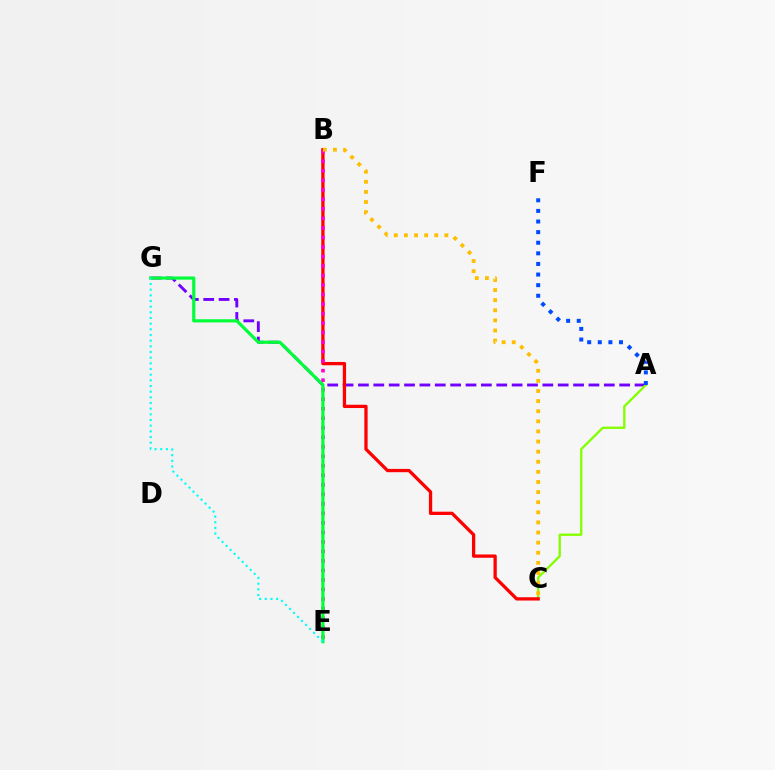{('A', 'G'): [{'color': '#7200ff', 'line_style': 'dashed', 'thickness': 2.09}], ('A', 'C'): [{'color': '#84ff00', 'line_style': 'solid', 'thickness': 1.67}], ('B', 'C'): [{'color': '#ff0000', 'line_style': 'solid', 'thickness': 2.36}, {'color': '#ffbd00', 'line_style': 'dotted', 'thickness': 2.75}], ('B', 'E'): [{'color': '#ff00cf', 'line_style': 'dotted', 'thickness': 2.59}], ('E', 'G'): [{'color': '#00ff39', 'line_style': 'solid', 'thickness': 2.29}, {'color': '#00fff6', 'line_style': 'dotted', 'thickness': 1.54}], ('A', 'F'): [{'color': '#004bff', 'line_style': 'dotted', 'thickness': 2.88}]}